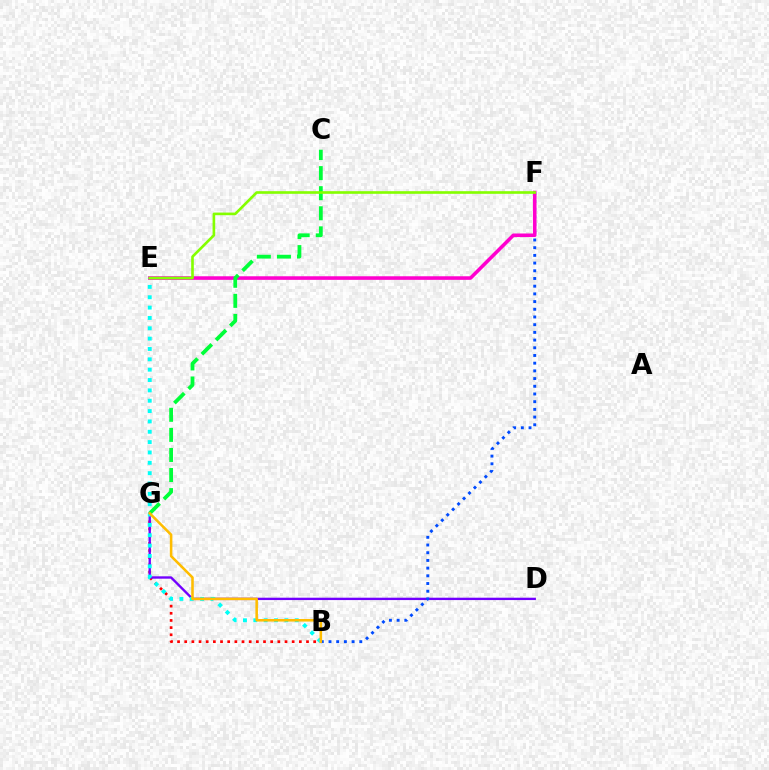{('B', 'G'): [{'color': '#ff0000', 'line_style': 'dotted', 'thickness': 1.95}, {'color': '#ffbd00', 'line_style': 'solid', 'thickness': 1.84}], ('D', 'G'): [{'color': '#7200ff', 'line_style': 'solid', 'thickness': 1.7}], ('B', 'F'): [{'color': '#004bff', 'line_style': 'dotted', 'thickness': 2.09}], ('E', 'F'): [{'color': '#ff00cf', 'line_style': 'solid', 'thickness': 2.57}, {'color': '#84ff00', 'line_style': 'solid', 'thickness': 1.9}], ('B', 'E'): [{'color': '#00fff6', 'line_style': 'dotted', 'thickness': 2.81}], ('C', 'G'): [{'color': '#00ff39', 'line_style': 'dashed', 'thickness': 2.73}]}